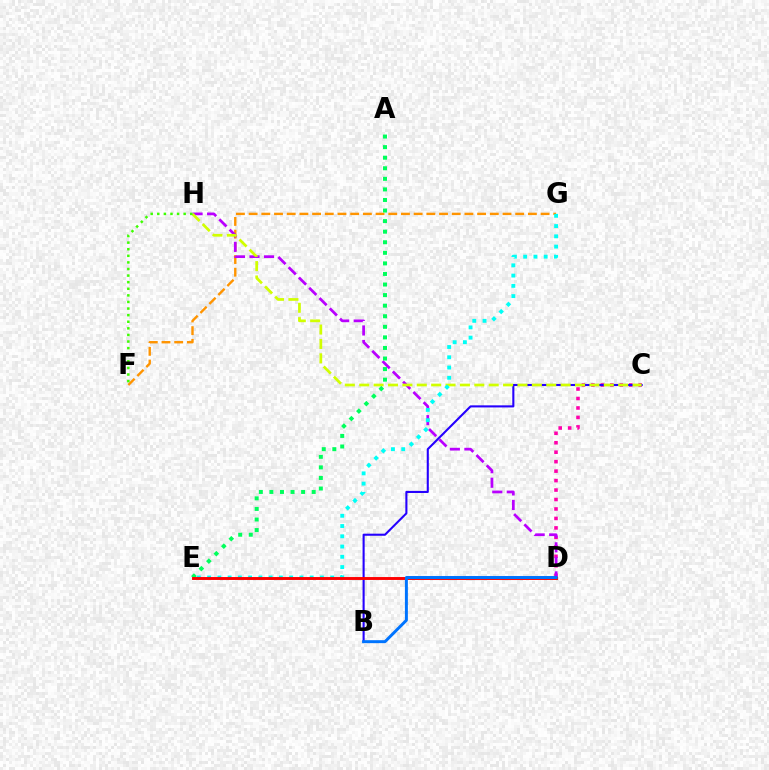{('F', 'G'): [{'color': '#ff9400', 'line_style': 'dashed', 'thickness': 1.72}], ('C', 'D'): [{'color': '#ff00ac', 'line_style': 'dotted', 'thickness': 2.57}], ('B', 'C'): [{'color': '#2500ff', 'line_style': 'solid', 'thickness': 1.5}], ('D', 'H'): [{'color': '#b900ff', 'line_style': 'dashed', 'thickness': 1.97}], ('C', 'H'): [{'color': '#d1ff00', 'line_style': 'dashed', 'thickness': 1.95}], ('A', 'E'): [{'color': '#00ff5c', 'line_style': 'dotted', 'thickness': 2.87}], ('F', 'H'): [{'color': '#3dff00', 'line_style': 'dotted', 'thickness': 1.79}], ('E', 'G'): [{'color': '#00fff6', 'line_style': 'dotted', 'thickness': 2.79}], ('D', 'E'): [{'color': '#ff0000', 'line_style': 'solid', 'thickness': 2.09}], ('B', 'D'): [{'color': '#0074ff', 'line_style': 'solid', 'thickness': 2.13}]}